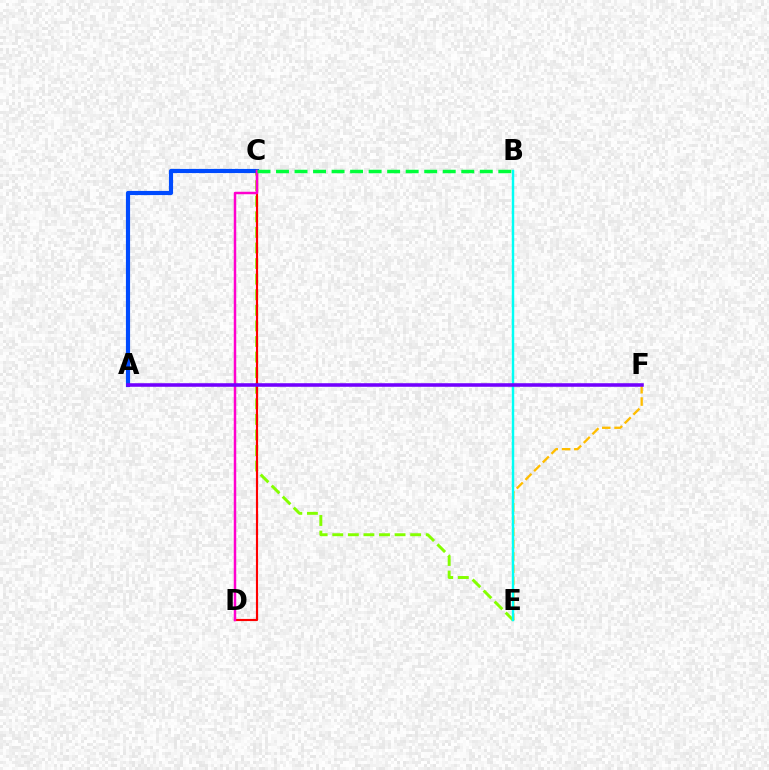{('C', 'E'): [{'color': '#84ff00', 'line_style': 'dashed', 'thickness': 2.12}], ('E', 'F'): [{'color': '#ffbd00', 'line_style': 'dashed', 'thickness': 1.67}], ('A', 'C'): [{'color': '#004bff', 'line_style': 'solid', 'thickness': 3.0}], ('C', 'D'): [{'color': '#ff0000', 'line_style': 'solid', 'thickness': 1.55}, {'color': '#ff00cf', 'line_style': 'solid', 'thickness': 1.78}], ('B', 'E'): [{'color': '#00fff6', 'line_style': 'solid', 'thickness': 1.75}], ('B', 'C'): [{'color': '#00ff39', 'line_style': 'dashed', 'thickness': 2.52}], ('A', 'F'): [{'color': '#7200ff', 'line_style': 'solid', 'thickness': 2.56}]}